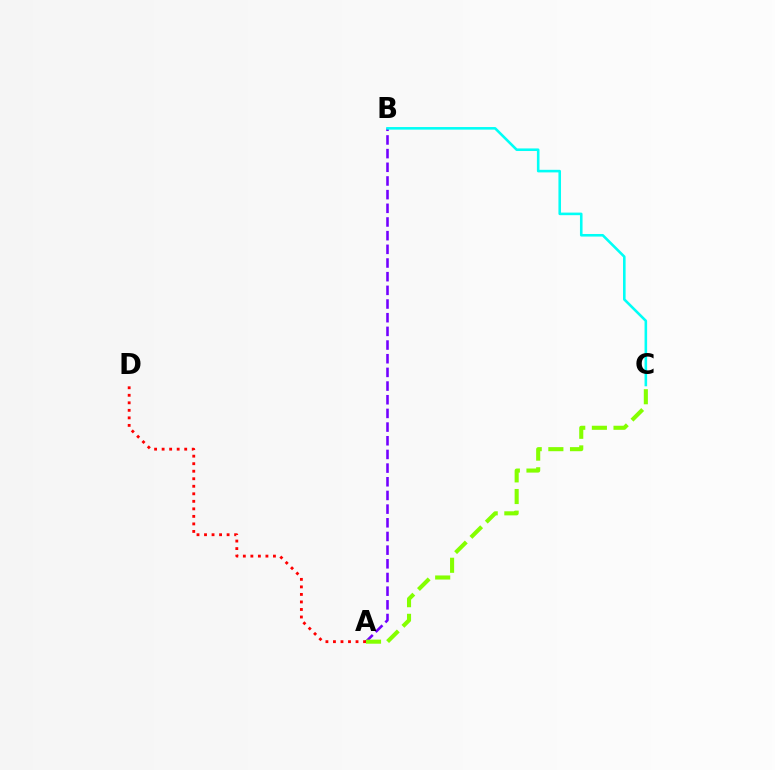{('A', 'B'): [{'color': '#7200ff', 'line_style': 'dashed', 'thickness': 1.86}], ('B', 'C'): [{'color': '#00fff6', 'line_style': 'solid', 'thickness': 1.86}], ('A', 'D'): [{'color': '#ff0000', 'line_style': 'dotted', 'thickness': 2.04}], ('A', 'C'): [{'color': '#84ff00', 'line_style': 'dashed', 'thickness': 2.94}]}